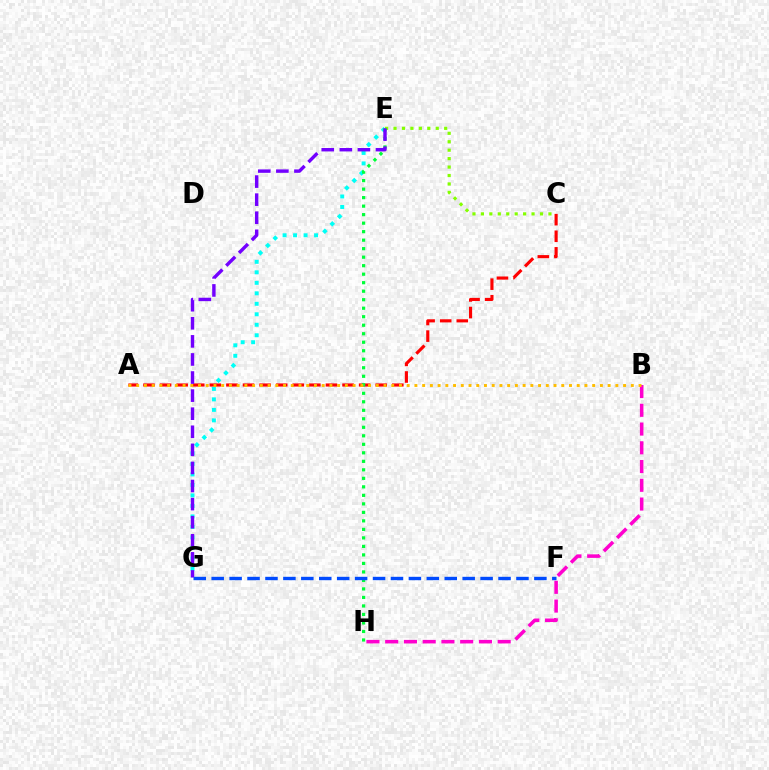{('A', 'C'): [{'color': '#ff0000', 'line_style': 'dashed', 'thickness': 2.25}], ('E', 'G'): [{'color': '#00fff6', 'line_style': 'dotted', 'thickness': 2.85}, {'color': '#7200ff', 'line_style': 'dashed', 'thickness': 2.46}], ('B', 'H'): [{'color': '#ff00cf', 'line_style': 'dashed', 'thickness': 2.55}], ('C', 'E'): [{'color': '#84ff00', 'line_style': 'dotted', 'thickness': 2.29}], ('E', 'H'): [{'color': '#00ff39', 'line_style': 'dotted', 'thickness': 2.31}], ('A', 'B'): [{'color': '#ffbd00', 'line_style': 'dotted', 'thickness': 2.1}], ('F', 'G'): [{'color': '#004bff', 'line_style': 'dashed', 'thickness': 2.44}]}